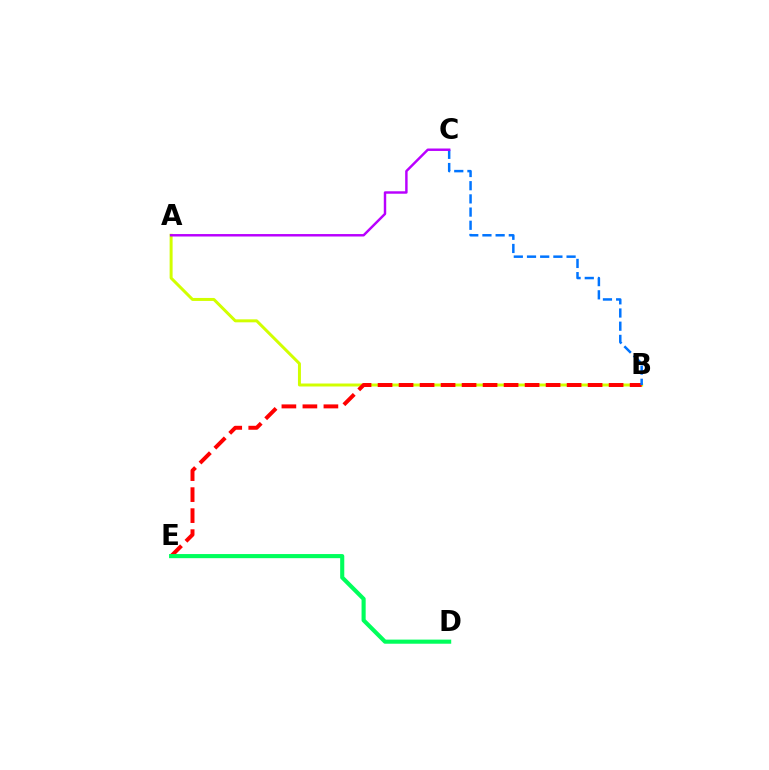{('A', 'B'): [{'color': '#d1ff00', 'line_style': 'solid', 'thickness': 2.15}], ('B', 'E'): [{'color': '#ff0000', 'line_style': 'dashed', 'thickness': 2.85}], ('B', 'C'): [{'color': '#0074ff', 'line_style': 'dashed', 'thickness': 1.79}], ('A', 'C'): [{'color': '#b900ff', 'line_style': 'solid', 'thickness': 1.76}], ('D', 'E'): [{'color': '#00ff5c', 'line_style': 'solid', 'thickness': 2.96}]}